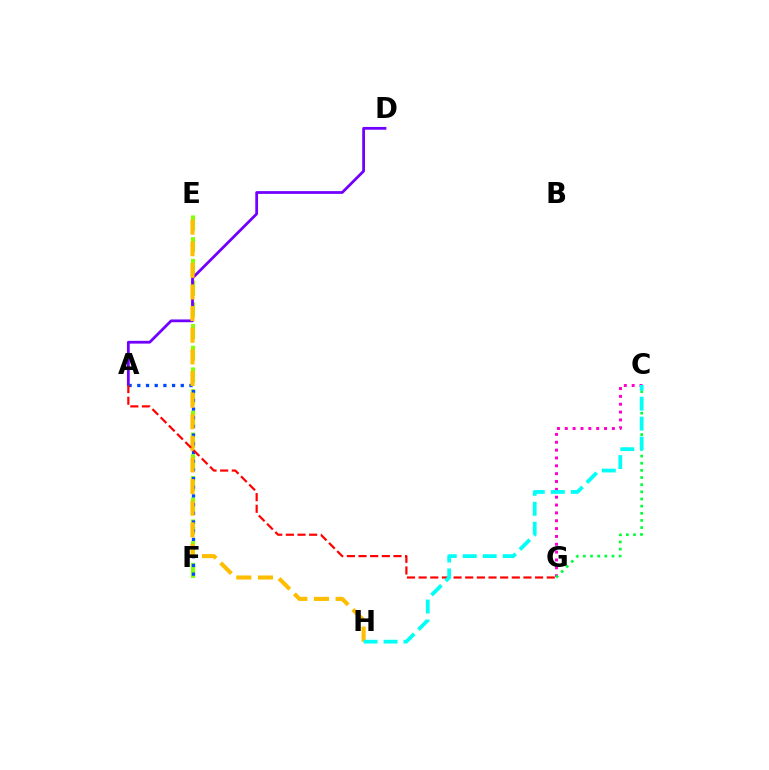{('E', 'F'): [{'color': '#84ff00', 'line_style': 'dashed', 'thickness': 2.95}], ('A', 'D'): [{'color': '#7200ff', 'line_style': 'solid', 'thickness': 2.0}], ('C', 'G'): [{'color': '#ff00cf', 'line_style': 'dotted', 'thickness': 2.13}, {'color': '#00ff39', 'line_style': 'dotted', 'thickness': 1.94}], ('A', 'F'): [{'color': '#004bff', 'line_style': 'dotted', 'thickness': 2.36}], ('E', 'H'): [{'color': '#ffbd00', 'line_style': 'dashed', 'thickness': 2.94}], ('A', 'G'): [{'color': '#ff0000', 'line_style': 'dashed', 'thickness': 1.58}], ('C', 'H'): [{'color': '#00fff6', 'line_style': 'dashed', 'thickness': 2.71}]}